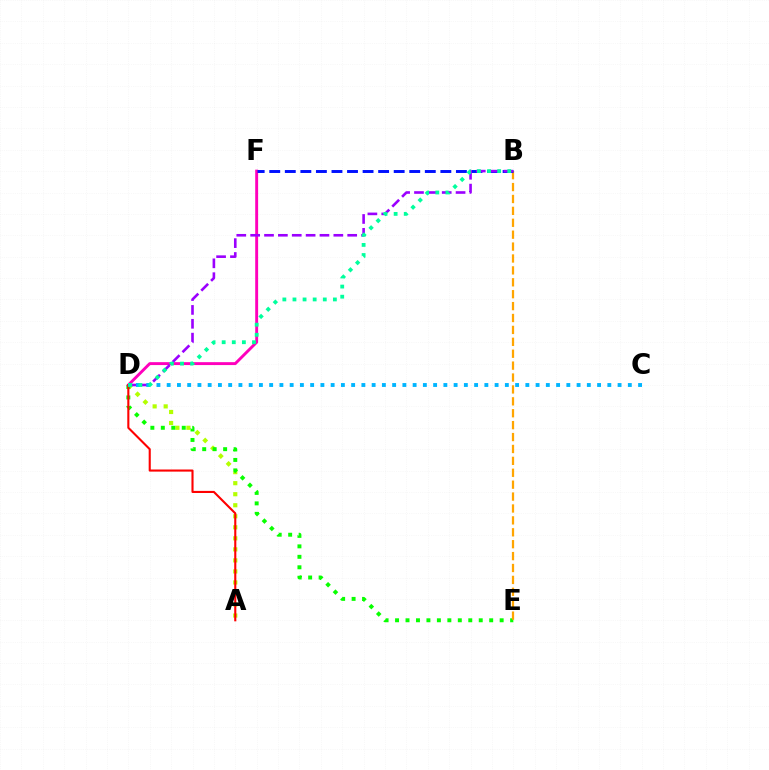{('A', 'D'): [{'color': '#b3ff00', 'line_style': 'dotted', 'thickness': 3.0}, {'color': '#ff0000', 'line_style': 'solid', 'thickness': 1.51}], ('D', 'E'): [{'color': '#08ff00', 'line_style': 'dotted', 'thickness': 2.84}], ('B', 'E'): [{'color': '#ffa500', 'line_style': 'dashed', 'thickness': 1.62}], ('D', 'F'): [{'color': '#ff00bd', 'line_style': 'solid', 'thickness': 2.1}], ('B', 'F'): [{'color': '#0010ff', 'line_style': 'dashed', 'thickness': 2.11}], ('B', 'D'): [{'color': '#9b00ff', 'line_style': 'dashed', 'thickness': 1.88}, {'color': '#00ff9d', 'line_style': 'dotted', 'thickness': 2.75}], ('C', 'D'): [{'color': '#00b5ff', 'line_style': 'dotted', 'thickness': 2.78}]}